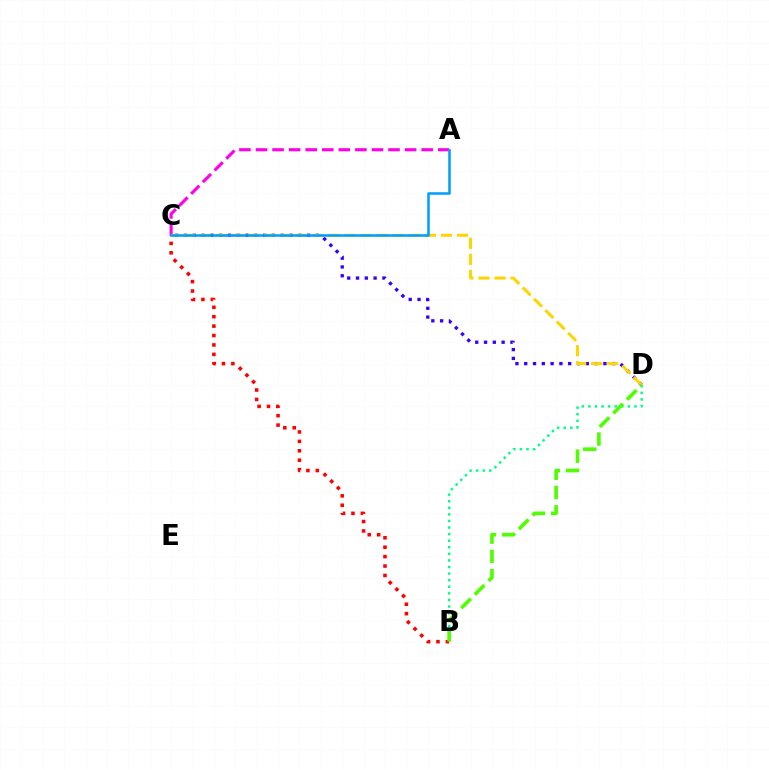{('A', 'C'): [{'color': '#ff00ed', 'line_style': 'dashed', 'thickness': 2.25}, {'color': '#009eff', 'line_style': 'solid', 'thickness': 1.82}], ('C', 'D'): [{'color': '#3700ff', 'line_style': 'dotted', 'thickness': 2.39}, {'color': '#ffd500', 'line_style': 'dashed', 'thickness': 2.18}], ('B', 'C'): [{'color': '#ff0000', 'line_style': 'dotted', 'thickness': 2.56}], ('B', 'D'): [{'color': '#00ff86', 'line_style': 'dotted', 'thickness': 1.79}, {'color': '#4fff00', 'line_style': 'dashed', 'thickness': 2.62}]}